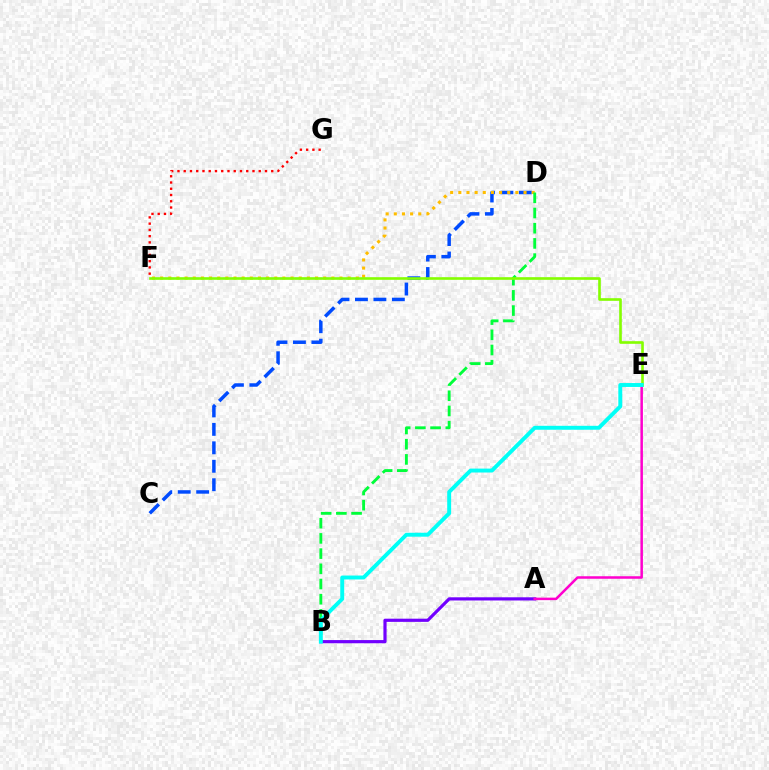{('C', 'D'): [{'color': '#004bff', 'line_style': 'dashed', 'thickness': 2.51}], ('A', 'B'): [{'color': '#7200ff', 'line_style': 'solid', 'thickness': 2.29}], ('F', 'G'): [{'color': '#ff0000', 'line_style': 'dotted', 'thickness': 1.7}], ('D', 'F'): [{'color': '#ffbd00', 'line_style': 'dotted', 'thickness': 2.21}], ('B', 'D'): [{'color': '#00ff39', 'line_style': 'dashed', 'thickness': 2.07}], ('A', 'E'): [{'color': '#ff00cf', 'line_style': 'solid', 'thickness': 1.81}], ('E', 'F'): [{'color': '#84ff00', 'line_style': 'solid', 'thickness': 1.9}], ('B', 'E'): [{'color': '#00fff6', 'line_style': 'solid', 'thickness': 2.82}]}